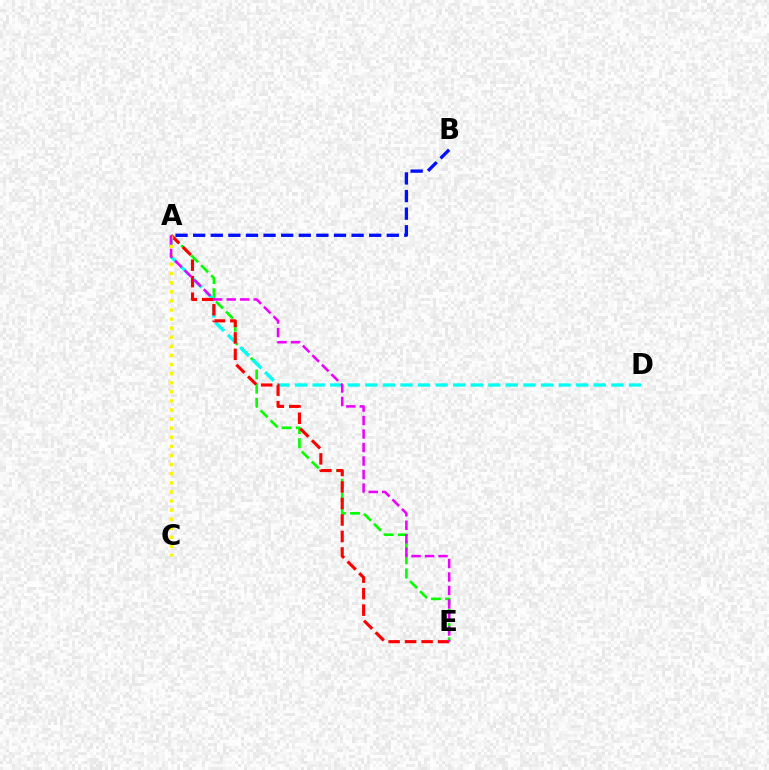{('A', 'E'): [{'color': '#08ff00', 'line_style': 'dashed', 'thickness': 1.92}, {'color': '#ff0000', 'line_style': 'dashed', 'thickness': 2.24}, {'color': '#ee00ff', 'line_style': 'dashed', 'thickness': 1.83}], ('A', 'D'): [{'color': '#00fff6', 'line_style': 'dashed', 'thickness': 2.39}], ('A', 'C'): [{'color': '#fcf500', 'line_style': 'dotted', 'thickness': 2.47}], ('A', 'B'): [{'color': '#0010ff', 'line_style': 'dashed', 'thickness': 2.39}]}